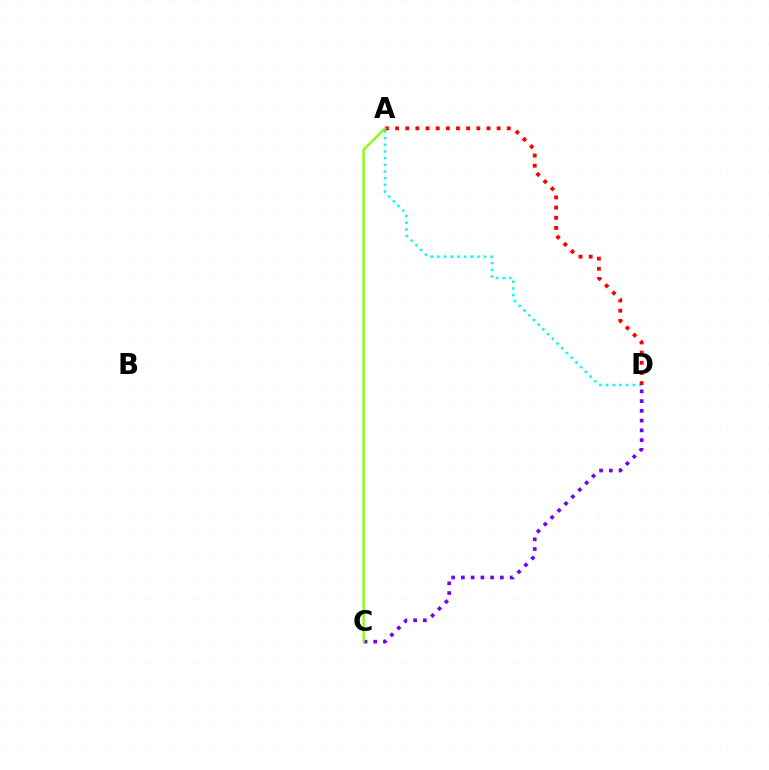{('A', 'D'): [{'color': '#00fff6', 'line_style': 'dotted', 'thickness': 1.81}, {'color': '#ff0000', 'line_style': 'dotted', 'thickness': 2.76}], ('C', 'D'): [{'color': '#7200ff', 'line_style': 'dotted', 'thickness': 2.65}], ('A', 'C'): [{'color': '#84ff00', 'line_style': 'solid', 'thickness': 1.65}]}